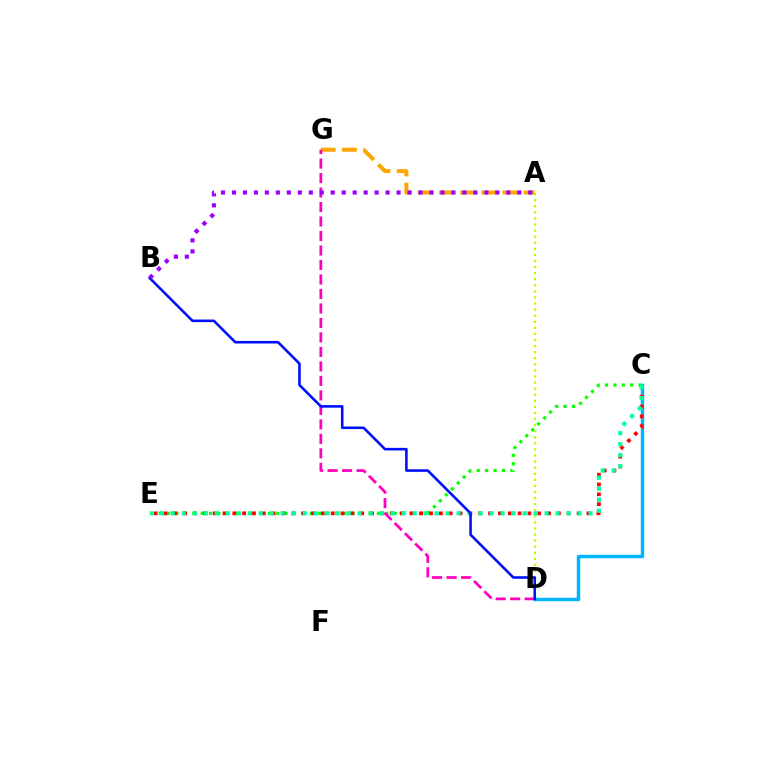{('A', 'D'): [{'color': '#b3ff00', 'line_style': 'dotted', 'thickness': 1.65}], ('C', 'D'): [{'color': '#00b5ff', 'line_style': 'solid', 'thickness': 2.49}], ('C', 'E'): [{'color': '#08ff00', 'line_style': 'dotted', 'thickness': 2.28}, {'color': '#ff0000', 'line_style': 'dotted', 'thickness': 2.67}, {'color': '#00ff9d', 'line_style': 'dotted', 'thickness': 2.99}], ('A', 'G'): [{'color': '#ffa500', 'line_style': 'dashed', 'thickness': 2.88}], ('D', 'G'): [{'color': '#ff00bd', 'line_style': 'dashed', 'thickness': 1.97}], ('B', 'D'): [{'color': '#0010ff', 'line_style': 'solid', 'thickness': 1.87}], ('A', 'B'): [{'color': '#9b00ff', 'line_style': 'dotted', 'thickness': 2.98}]}